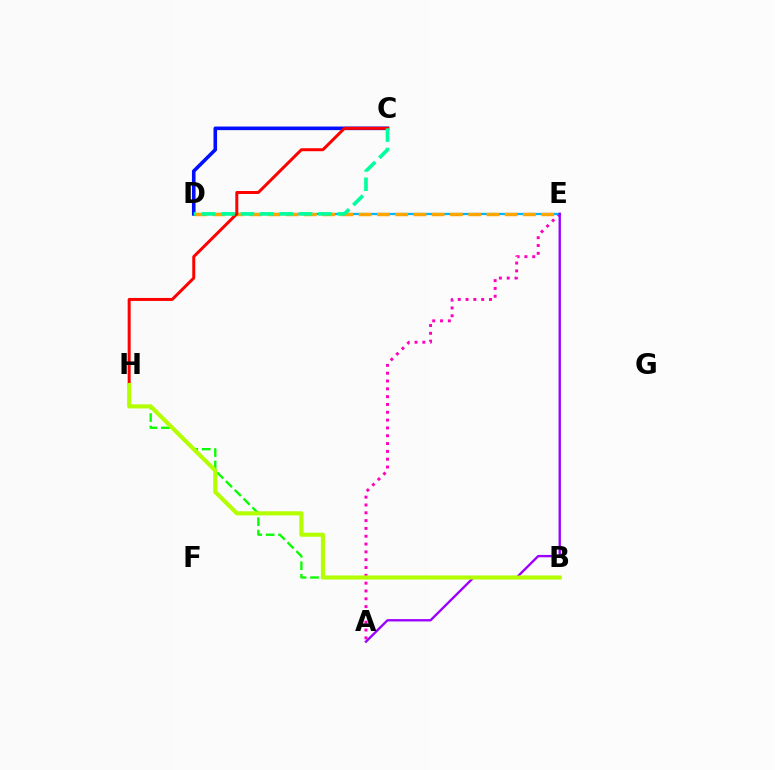{('A', 'E'): [{'color': '#ff00bd', 'line_style': 'dotted', 'thickness': 2.12}, {'color': '#9b00ff', 'line_style': 'solid', 'thickness': 1.69}], ('D', 'E'): [{'color': '#00b5ff', 'line_style': 'solid', 'thickness': 1.63}, {'color': '#ffa500', 'line_style': 'dashed', 'thickness': 2.48}], ('C', 'D'): [{'color': '#0010ff', 'line_style': 'solid', 'thickness': 2.58}, {'color': '#00ff9d', 'line_style': 'dashed', 'thickness': 2.63}], ('B', 'H'): [{'color': '#08ff00', 'line_style': 'dashed', 'thickness': 1.69}, {'color': '#b3ff00', 'line_style': 'solid', 'thickness': 2.94}], ('C', 'H'): [{'color': '#ff0000', 'line_style': 'solid', 'thickness': 2.15}]}